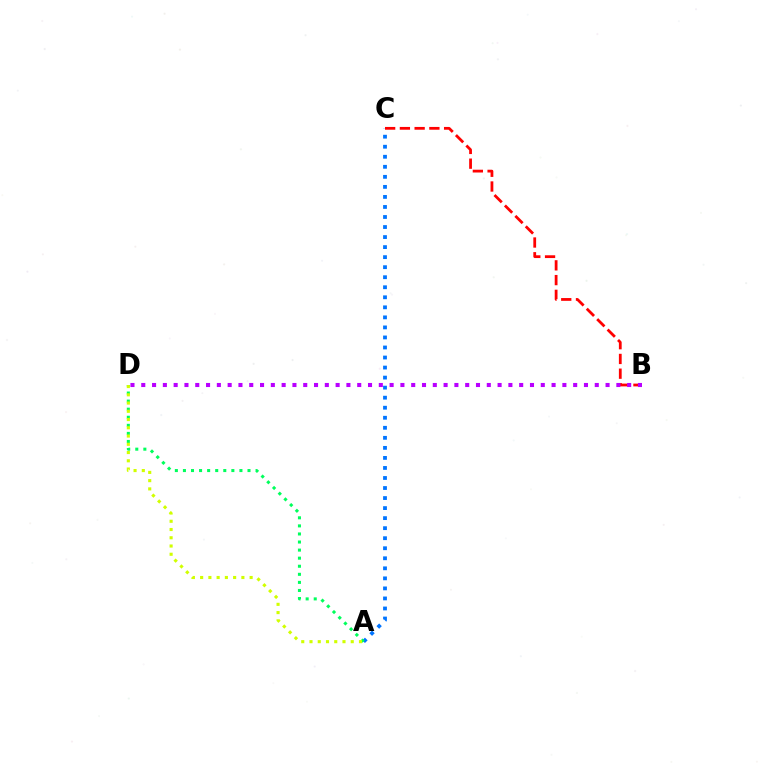{('A', 'C'): [{'color': '#0074ff', 'line_style': 'dotted', 'thickness': 2.73}], ('B', 'C'): [{'color': '#ff0000', 'line_style': 'dashed', 'thickness': 2.0}], ('A', 'D'): [{'color': '#00ff5c', 'line_style': 'dotted', 'thickness': 2.19}, {'color': '#d1ff00', 'line_style': 'dotted', 'thickness': 2.24}], ('B', 'D'): [{'color': '#b900ff', 'line_style': 'dotted', 'thickness': 2.93}]}